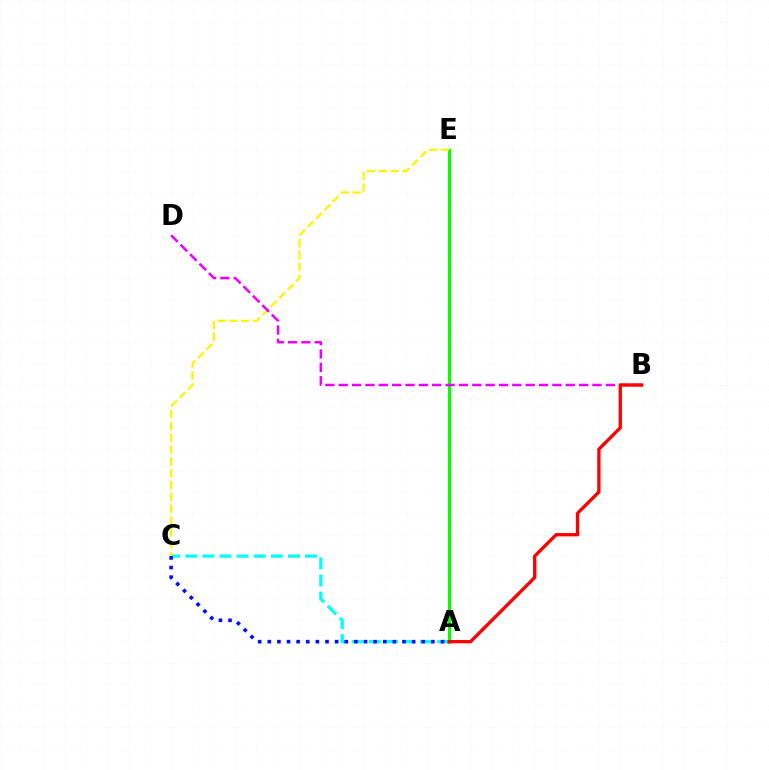{('A', 'C'): [{'color': '#00fff6', 'line_style': 'dashed', 'thickness': 2.32}, {'color': '#0010ff', 'line_style': 'dotted', 'thickness': 2.61}], ('A', 'E'): [{'color': '#08ff00', 'line_style': 'solid', 'thickness': 2.27}], ('C', 'E'): [{'color': '#fcf500', 'line_style': 'dashed', 'thickness': 1.61}], ('B', 'D'): [{'color': '#ee00ff', 'line_style': 'dashed', 'thickness': 1.81}], ('A', 'B'): [{'color': '#ff0000', 'line_style': 'solid', 'thickness': 2.39}]}